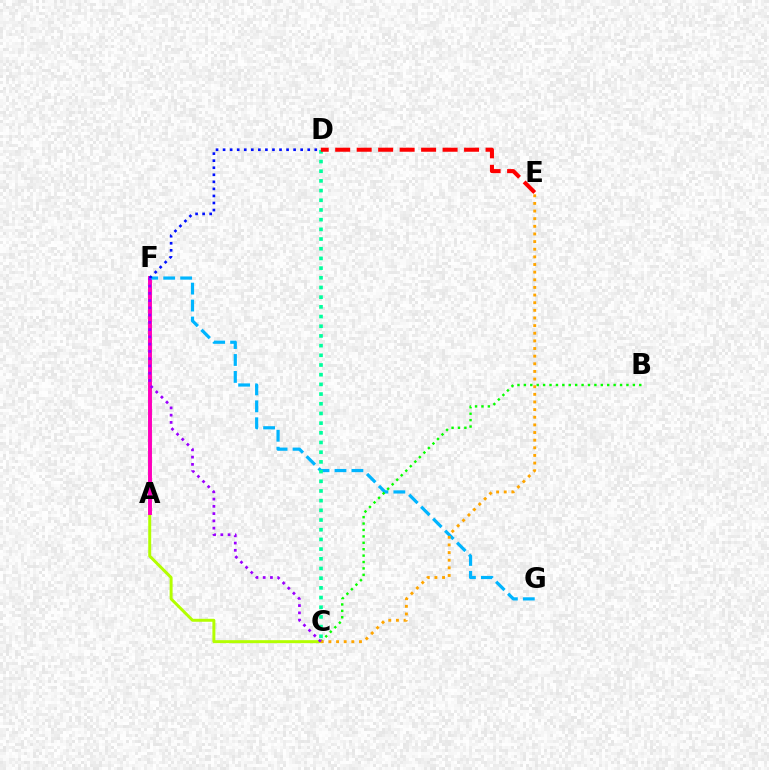{('A', 'C'): [{'color': '#b3ff00', 'line_style': 'solid', 'thickness': 2.13}], ('A', 'F'): [{'color': '#ff00bd', 'line_style': 'solid', 'thickness': 2.83}], ('F', 'G'): [{'color': '#00b5ff', 'line_style': 'dashed', 'thickness': 2.3}], ('B', 'C'): [{'color': '#08ff00', 'line_style': 'dotted', 'thickness': 1.74}], ('C', 'D'): [{'color': '#00ff9d', 'line_style': 'dotted', 'thickness': 2.63}], ('C', 'E'): [{'color': '#ffa500', 'line_style': 'dotted', 'thickness': 2.07}], ('D', 'E'): [{'color': '#ff0000', 'line_style': 'dashed', 'thickness': 2.92}], ('D', 'F'): [{'color': '#0010ff', 'line_style': 'dotted', 'thickness': 1.92}], ('C', 'F'): [{'color': '#9b00ff', 'line_style': 'dotted', 'thickness': 1.97}]}